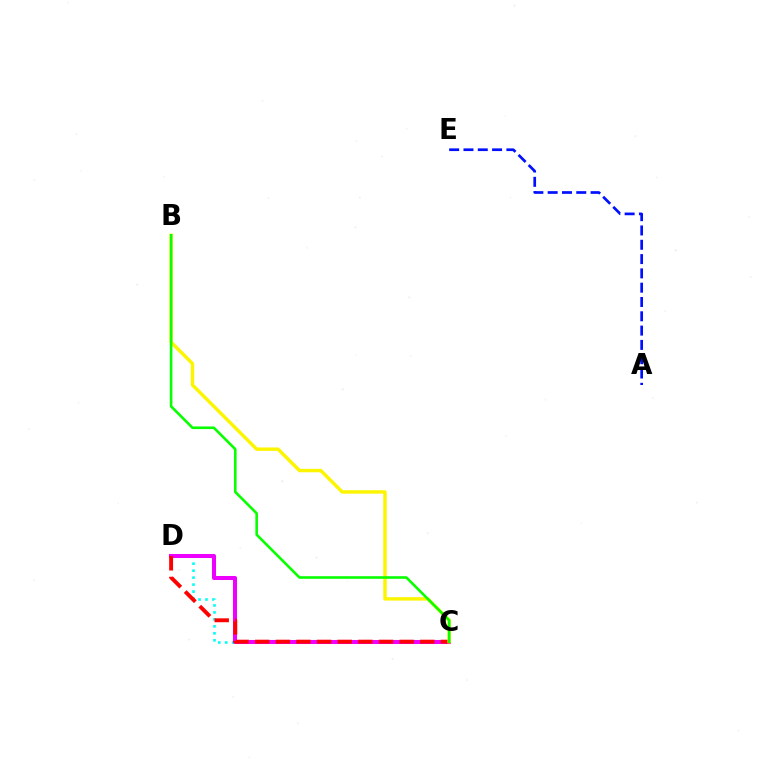{('C', 'D'): [{'color': '#00fff6', 'line_style': 'dotted', 'thickness': 1.89}, {'color': '#ee00ff', 'line_style': 'solid', 'thickness': 2.91}, {'color': '#ff0000', 'line_style': 'dashed', 'thickness': 2.8}], ('B', 'C'): [{'color': '#fcf500', 'line_style': 'solid', 'thickness': 2.46}, {'color': '#08ff00', 'line_style': 'solid', 'thickness': 1.87}], ('A', 'E'): [{'color': '#0010ff', 'line_style': 'dashed', 'thickness': 1.94}]}